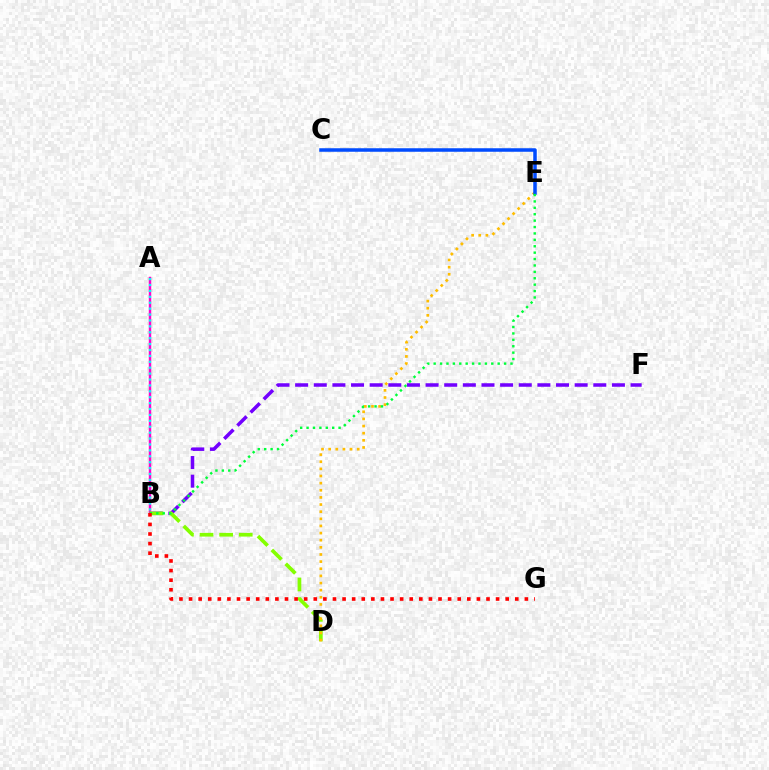{('B', 'F'): [{'color': '#7200ff', 'line_style': 'dashed', 'thickness': 2.53}], ('A', 'B'): [{'color': '#ff00cf', 'line_style': 'solid', 'thickness': 1.76}, {'color': '#00fff6', 'line_style': 'dotted', 'thickness': 1.6}], ('B', 'D'): [{'color': '#84ff00', 'line_style': 'dashed', 'thickness': 2.66}], ('D', 'E'): [{'color': '#ffbd00', 'line_style': 'dotted', 'thickness': 1.94}], ('C', 'E'): [{'color': '#004bff', 'line_style': 'solid', 'thickness': 2.53}], ('B', 'E'): [{'color': '#00ff39', 'line_style': 'dotted', 'thickness': 1.74}], ('B', 'G'): [{'color': '#ff0000', 'line_style': 'dotted', 'thickness': 2.61}]}